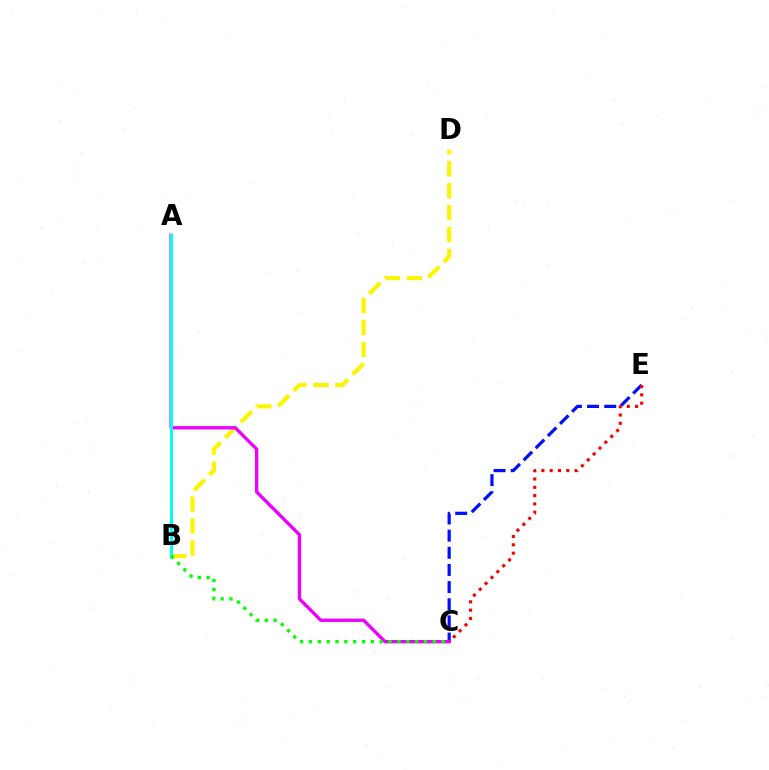{('B', 'D'): [{'color': '#fcf500', 'line_style': 'dashed', 'thickness': 2.98}], ('C', 'E'): [{'color': '#0010ff', 'line_style': 'dashed', 'thickness': 2.33}, {'color': '#ff0000', 'line_style': 'dotted', 'thickness': 2.26}], ('A', 'C'): [{'color': '#ee00ff', 'line_style': 'solid', 'thickness': 2.4}], ('A', 'B'): [{'color': '#00fff6', 'line_style': 'solid', 'thickness': 2.18}], ('B', 'C'): [{'color': '#08ff00', 'line_style': 'dotted', 'thickness': 2.4}]}